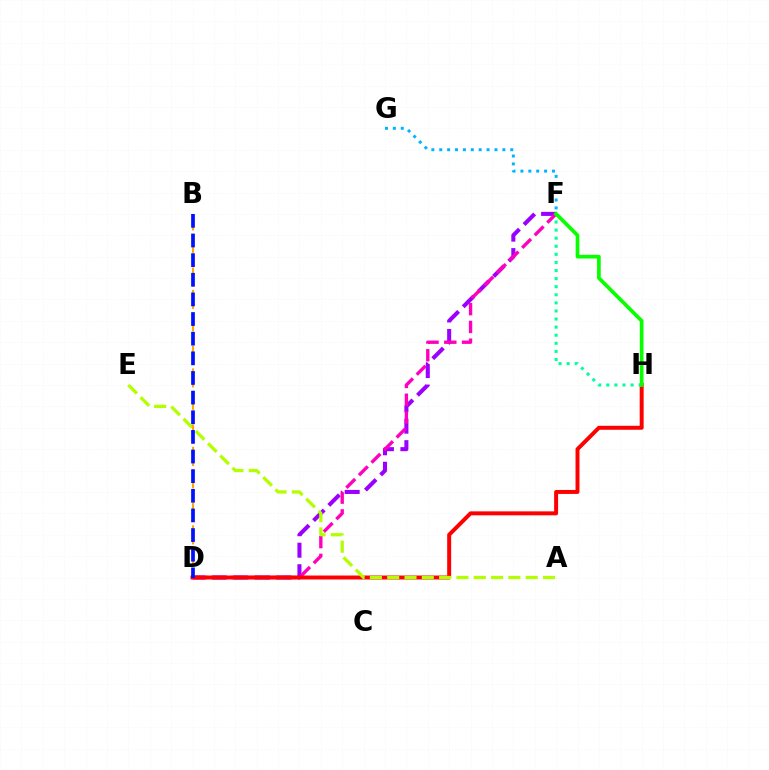{('D', 'F'): [{'color': '#9b00ff', 'line_style': 'dashed', 'thickness': 2.92}, {'color': '#ff00bd', 'line_style': 'dashed', 'thickness': 2.42}], ('D', 'H'): [{'color': '#ff0000', 'line_style': 'solid', 'thickness': 2.85}], ('F', 'G'): [{'color': '#00b5ff', 'line_style': 'dotted', 'thickness': 2.14}], ('A', 'E'): [{'color': '#b3ff00', 'line_style': 'dashed', 'thickness': 2.35}], ('F', 'H'): [{'color': '#00ff9d', 'line_style': 'dotted', 'thickness': 2.2}, {'color': '#08ff00', 'line_style': 'solid', 'thickness': 2.66}], ('B', 'D'): [{'color': '#ffa500', 'line_style': 'dashed', 'thickness': 1.52}, {'color': '#0010ff', 'line_style': 'dashed', 'thickness': 2.67}]}